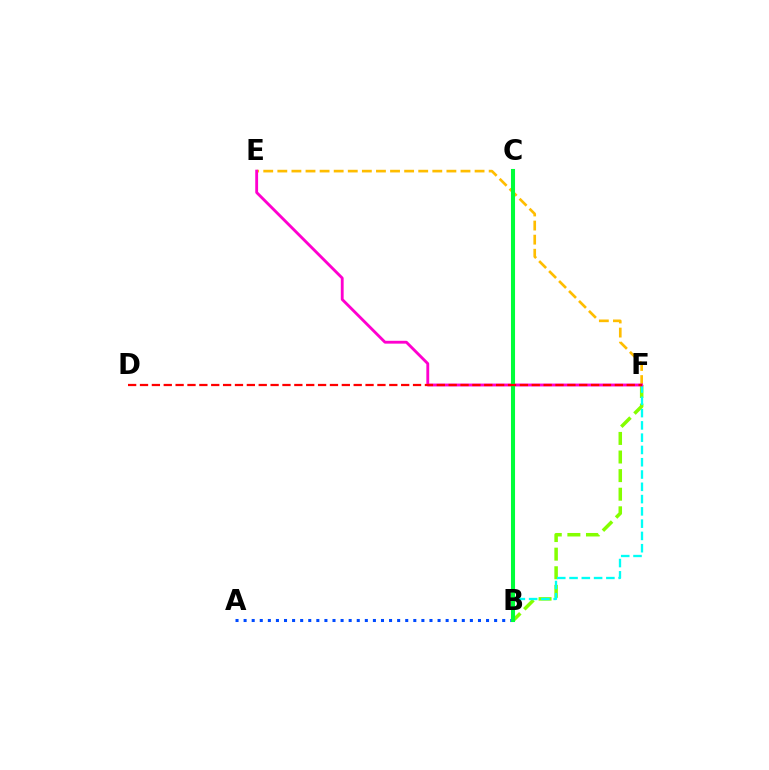{('B', 'F'): [{'color': '#84ff00', 'line_style': 'dashed', 'thickness': 2.53}, {'color': '#00fff6', 'line_style': 'dashed', 'thickness': 1.67}], ('B', 'C'): [{'color': '#7200ff', 'line_style': 'solid', 'thickness': 2.9}, {'color': '#00ff39', 'line_style': 'solid', 'thickness': 2.9}], ('E', 'F'): [{'color': '#ffbd00', 'line_style': 'dashed', 'thickness': 1.91}, {'color': '#ff00cf', 'line_style': 'solid', 'thickness': 2.05}], ('A', 'B'): [{'color': '#004bff', 'line_style': 'dotted', 'thickness': 2.2}], ('D', 'F'): [{'color': '#ff0000', 'line_style': 'dashed', 'thickness': 1.61}]}